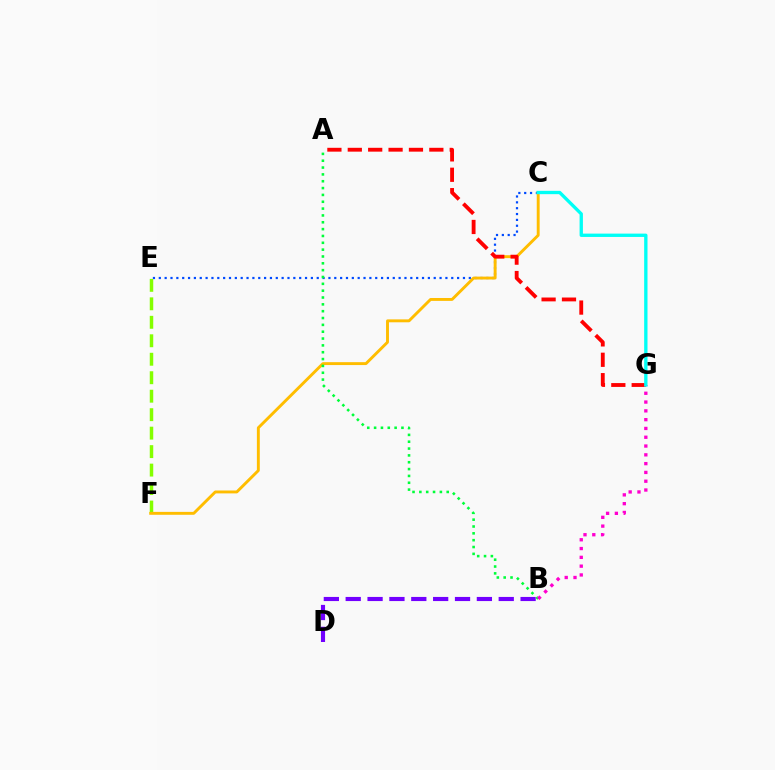{('E', 'F'): [{'color': '#84ff00', 'line_style': 'dashed', 'thickness': 2.51}], ('C', 'E'): [{'color': '#004bff', 'line_style': 'dotted', 'thickness': 1.59}], ('C', 'F'): [{'color': '#ffbd00', 'line_style': 'solid', 'thickness': 2.09}], ('A', 'G'): [{'color': '#ff0000', 'line_style': 'dashed', 'thickness': 2.77}], ('B', 'D'): [{'color': '#7200ff', 'line_style': 'dashed', 'thickness': 2.97}], ('A', 'B'): [{'color': '#00ff39', 'line_style': 'dotted', 'thickness': 1.86}], ('B', 'G'): [{'color': '#ff00cf', 'line_style': 'dotted', 'thickness': 2.39}], ('C', 'G'): [{'color': '#00fff6', 'line_style': 'solid', 'thickness': 2.4}]}